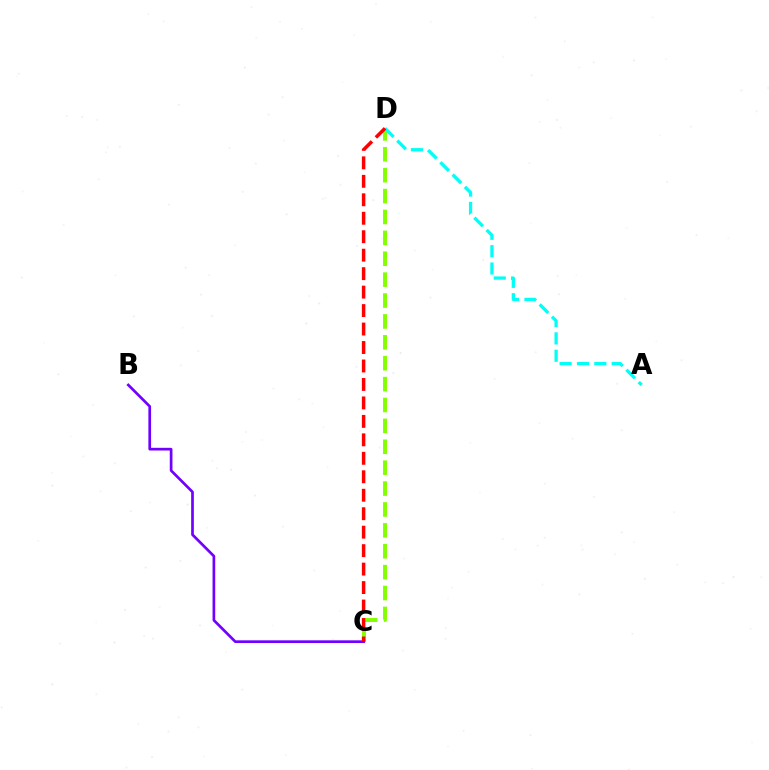{('C', 'D'): [{'color': '#84ff00', 'line_style': 'dashed', 'thickness': 2.84}, {'color': '#ff0000', 'line_style': 'dashed', 'thickness': 2.51}], ('B', 'C'): [{'color': '#7200ff', 'line_style': 'solid', 'thickness': 1.94}], ('A', 'D'): [{'color': '#00fff6', 'line_style': 'dashed', 'thickness': 2.36}]}